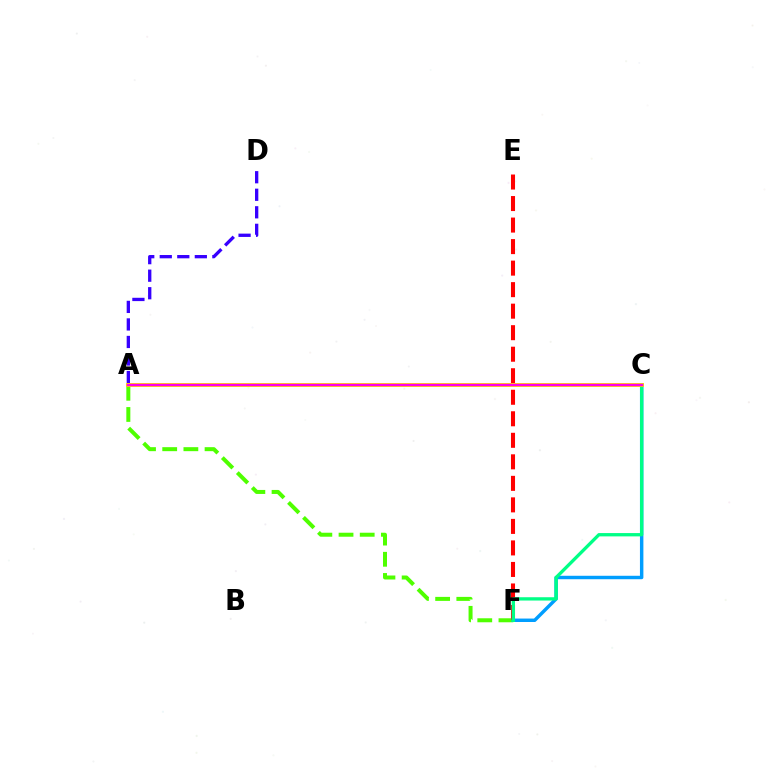{('A', 'F'): [{'color': '#4fff00', 'line_style': 'dashed', 'thickness': 2.88}], ('E', 'F'): [{'color': '#ff0000', 'line_style': 'dashed', 'thickness': 2.92}], ('A', 'D'): [{'color': '#3700ff', 'line_style': 'dashed', 'thickness': 2.38}], ('C', 'F'): [{'color': '#009eff', 'line_style': 'solid', 'thickness': 2.48}, {'color': '#00ff86', 'line_style': 'solid', 'thickness': 2.38}], ('A', 'C'): [{'color': '#ffd500', 'line_style': 'solid', 'thickness': 2.79}, {'color': '#ff00ed', 'line_style': 'solid', 'thickness': 1.69}]}